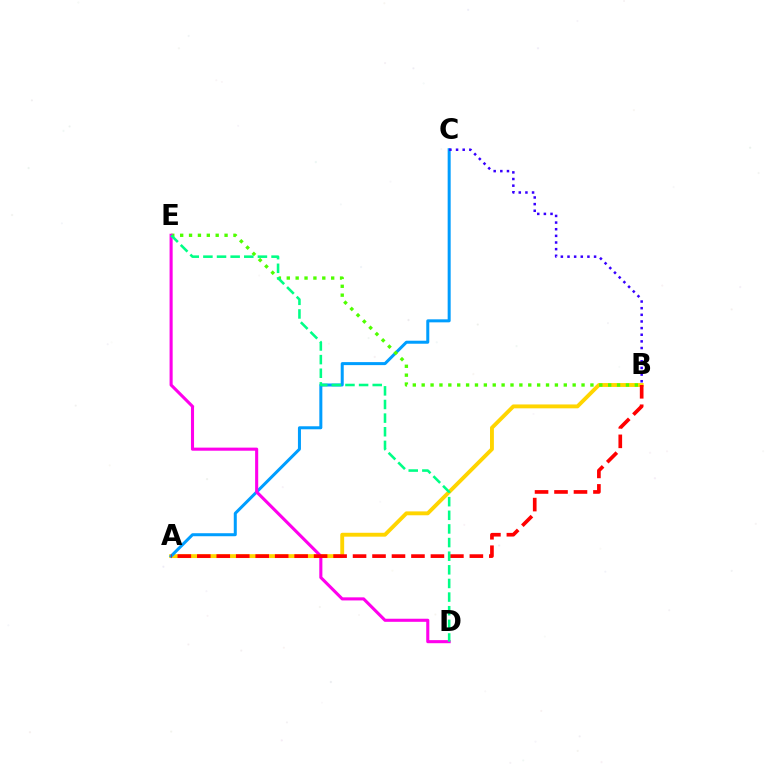{('A', 'B'): [{'color': '#ffd500', 'line_style': 'solid', 'thickness': 2.79}, {'color': '#ff0000', 'line_style': 'dashed', 'thickness': 2.64}], ('A', 'C'): [{'color': '#009eff', 'line_style': 'solid', 'thickness': 2.17}], ('B', 'E'): [{'color': '#4fff00', 'line_style': 'dotted', 'thickness': 2.41}], ('D', 'E'): [{'color': '#ff00ed', 'line_style': 'solid', 'thickness': 2.22}, {'color': '#00ff86', 'line_style': 'dashed', 'thickness': 1.85}], ('B', 'C'): [{'color': '#3700ff', 'line_style': 'dotted', 'thickness': 1.8}]}